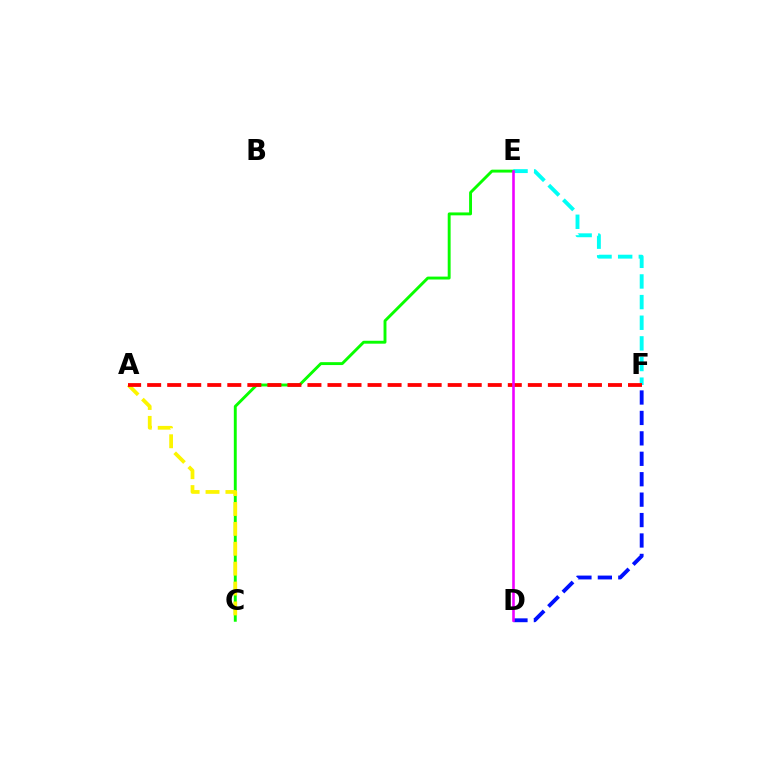{('C', 'E'): [{'color': '#08ff00', 'line_style': 'solid', 'thickness': 2.09}], ('A', 'C'): [{'color': '#fcf500', 'line_style': 'dashed', 'thickness': 2.7}], ('D', 'F'): [{'color': '#0010ff', 'line_style': 'dashed', 'thickness': 2.77}], ('E', 'F'): [{'color': '#00fff6', 'line_style': 'dashed', 'thickness': 2.8}], ('A', 'F'): [{'color': '#ff0000', 'line_style': 'dashed', 'thickness': 2.72}], ('D', 'E'): [{'color': '#ee00ff', 'line_style': 'solid', 'thickness': 1.87}]}